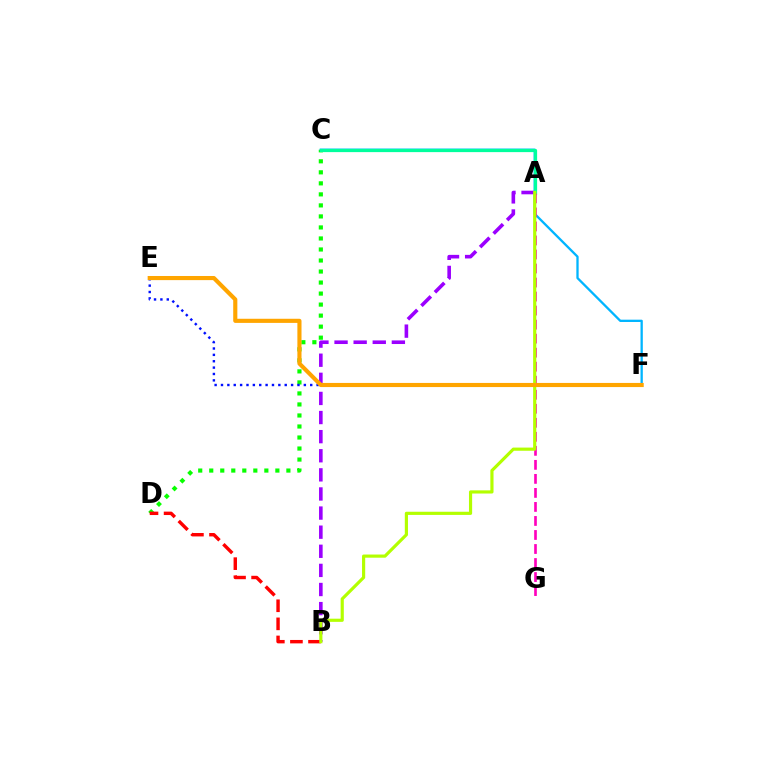{('C', 'D'): [{'color': '#08ff00', 'line_style': 'dotted', 'thickness': 2.99}], ('C', 'F'): [{'color': '#00b5ff', 'line_style': 'solid', 'thickness': 1.66}], ('A', 'B'): [{'color': '#9b00ff', 'line_style': 'dashed', 'thickness': 2.6}, {'color': '#b3ff00', 'line_style': 'solid', 'thickness': 2.28}], ('A', 'C'): [{'color': '#00ff9d', 'line_style': 'solid', 'thickness': 2.33}], ('E', 'F'): [{'color': '#0010ff', 'line_style': 'dotted', 'thickness': 1.73}, {'color': '#ffa500', 'line_style': 'solid', 'thickness': 2.97}], ('A', 'G'): [{'color': '#ff00bd', 'line_style': 'dashed', 'thickness': 1.91}], ('B', 'D'): [{'color': '#ff0000', 'line_style': 'dashed', 'thickness': 2.46}]}